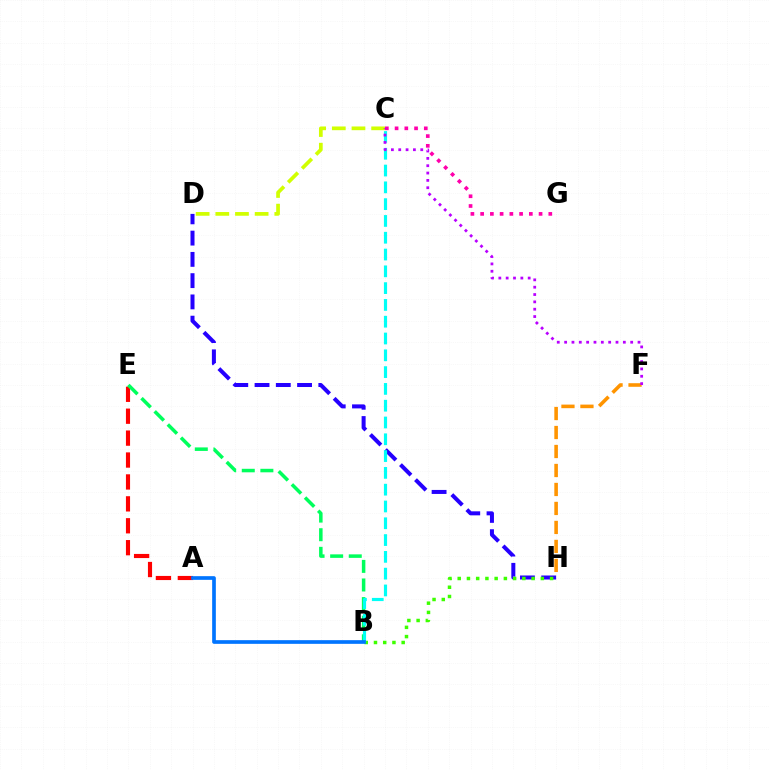{('C', 'G'): [{'color': '#ff00ac', 'line_style': 'dotted', 'thickness': 2.65}], ('A', 'E'): [{'color': '#ff0000', 'line_style': 'dashed', 'thickness': 2.98}], ('C', 'D'): [{'color': '#d1ff00', 'line_style': 'dashed', 'thickness': 2.67}], ('D', 'H'): [{'color': '#2500ff', 'line_style': 'dashed', 'thickness': 2.89}], ('B', 'H'): [{'color': '#3dff00', 'line_style': 'dotted', 'thickness': 2.51}], ('B', 'E'): [{'color': '#00ff5c', 'line_style': 'dashed', 'thickness': 2.53}], ('B', 'C'): [{'color': '#00fff6', 'line_style': 'dashed', 'thickness': 2.28}], ('F', 'H'): [{'color': '#ff9400', 'line_style': 'dashed', 'thickness': 2.58}], ('C', 'F'): [{'color': '#b900ff', 'line_style': 'dotted', 'thickness': 1.99}], ('A', 'B'): [{'color': '#0074ff', 'line_style': 'solid', 'thickness': 2.65}]}